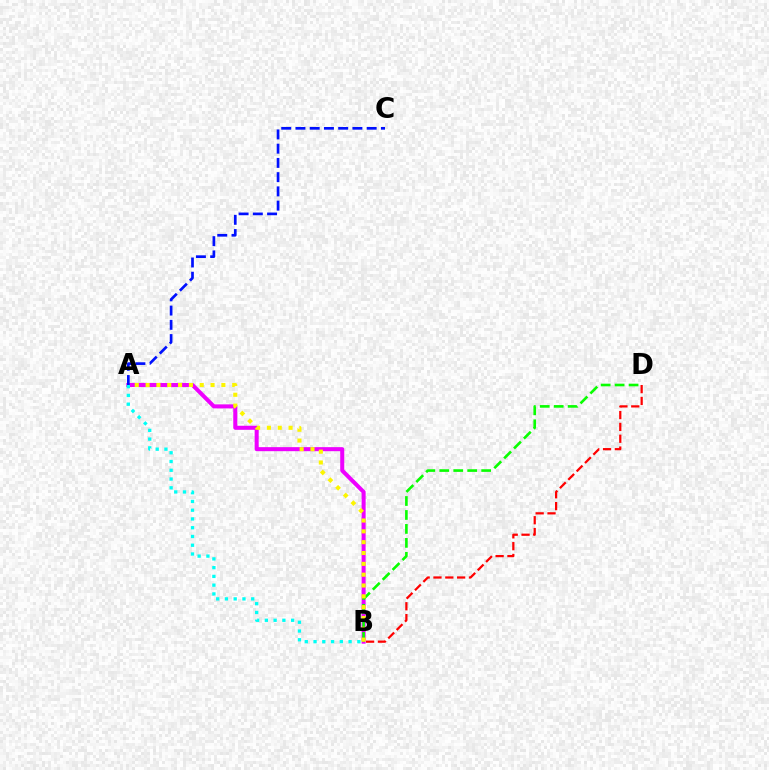{('A', 'B'): [{'color': '#ee00ff', 'line_style': 'solid', 'thickness': 2.91}, {'color': '#00fff6', 'line_style': 'dotted', 'thickness': 2.38}, {'color': '#fcf500', 'line_style': 'dotted', 'thickness': 2.94}], ('B', 'D'): [{'color': '#08ff00', 'line_style': 'dashed', 'thickness': 1.9}, {'color': '#ff0000', 'line_style': 'dashed', 'thickness': 1.61}], ('A', 'C'): [{'color': '#0010ff', 'line_style': 'dashed', 'thickness': 1.93}]}